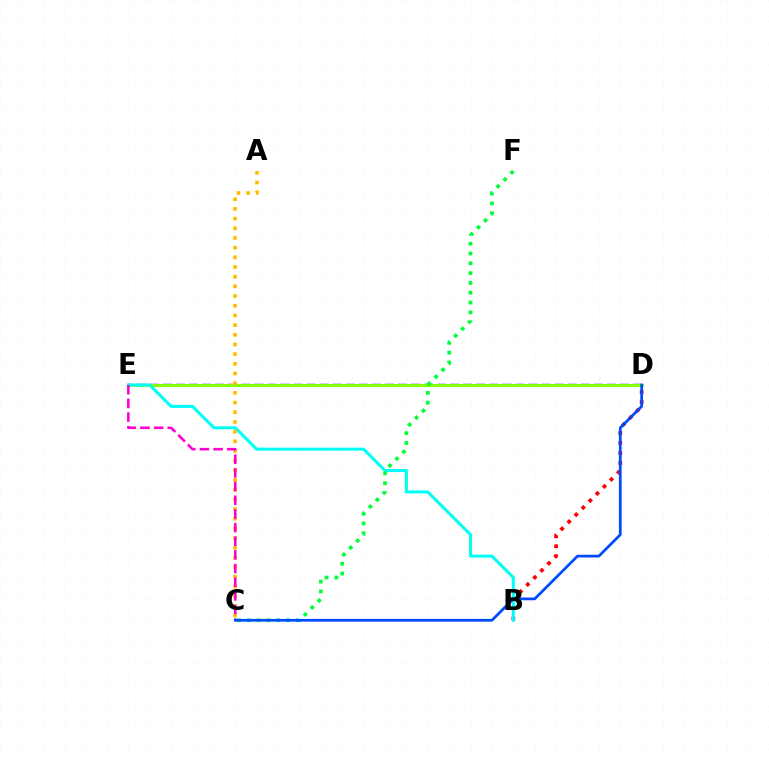{('D', 'E'): [{'color': '#7200ff', 'line_style': 'dashed', 'thickness': 1.77}, {'color': '#84ff00', 'line_style': 'solid', 'thickness': 2.19}], ('B', 'D'): [{'color': '#ff0000', 'line_style': 'dotted', 'thickness': 2.71}], ('B', 'E'): [{'color': '#00fff6', 'line_style': 'solid', 'thickness': 2.19}], ('A', 'C'): [{'color': '#ffbd00', 'line_style': 'dotted', 'thickness': 2.63}], ('C', 'F'): [{'color': '#00ff39', 'line_style': 'dotted', 'thickness': 2.67}], ('C', 'E'): [{'color': '#ff00cf', 'line_style': 'dashed', 'thickness': 1.86}], ('C', 'D'): [{'color': '#004bff', 'line_style': 'solid', 'thickness': 1.98}]}